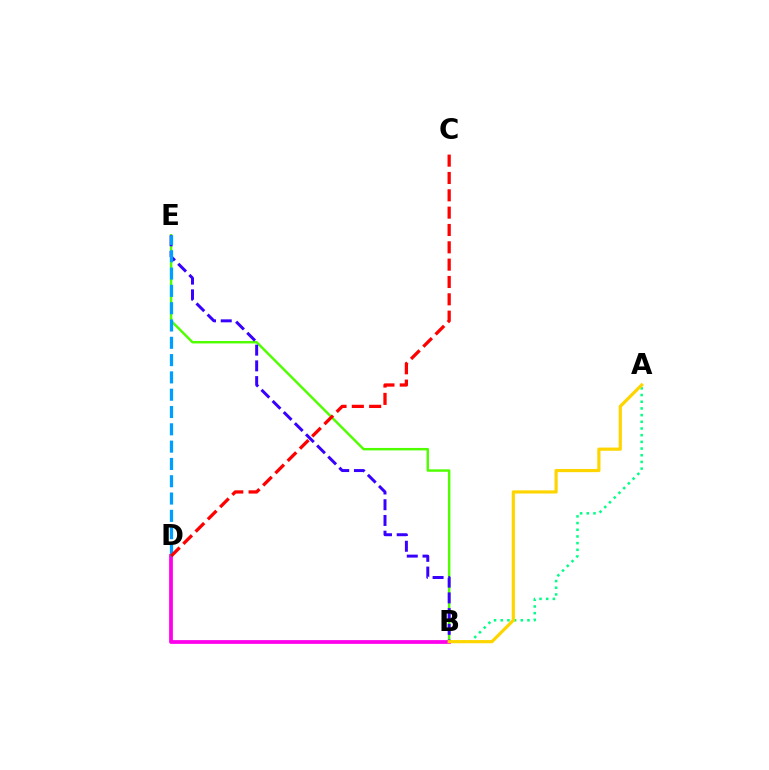{('A', 'B'): [{'color': '#00ff86', 'line_style': 'dotted', 'thickness': 1.82}, {'color': '#ffd500', 'line_style': 'solid', 'thickness': 2.29}], ('B', 'D'): [{'color': '#ff00ed', 'line_style': 'solid', 'thickness': 2.71}], ('B', 'E'): [{'color': '#4fff00', 'line_style': 'solid', 'thickness': 1.76}, {'color': '#3700ff', 'line_style': 'dashed', 'thickness': 2.14}], ('D', 'E'): [{'color': '#009eff', 'line_style': 'dashed', 'thickness': 2.35}], ('C', 'D'): [{'color': '#ff0000', 'line_style': 'dashed', 'thickness': 2.35}]}